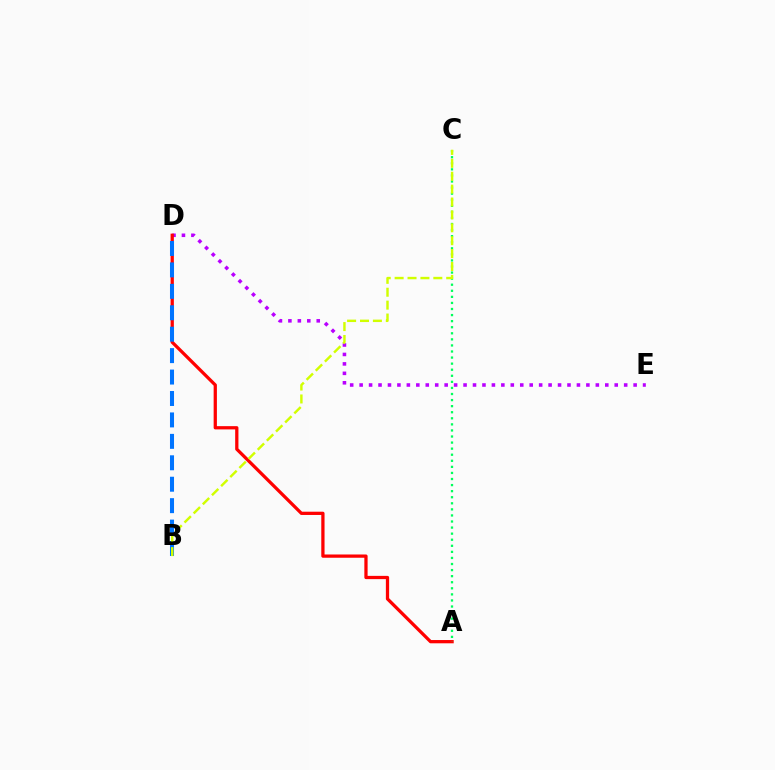{('D', 'E'): [{'color': '#b900ff', 'line_style': 'dotted', 'thickness': 2.57}], ('A', 'D'): [{'color': '#ff0000', 'line_style': 'solid', 'thickness': 2.35}], ('B', 'D'): [{'color': '#0074ff', 'line_style': 'dashed', 'thickness': 2.91}], ('A', 'C'): [{'color': '#00ff5c', 'line_style': 'dotted', 'thickness': 1.65}], ('B', 'C'): [{'color': '#d1ff00', 'line_style': 'dashed', 'thickness': 1.75}]}